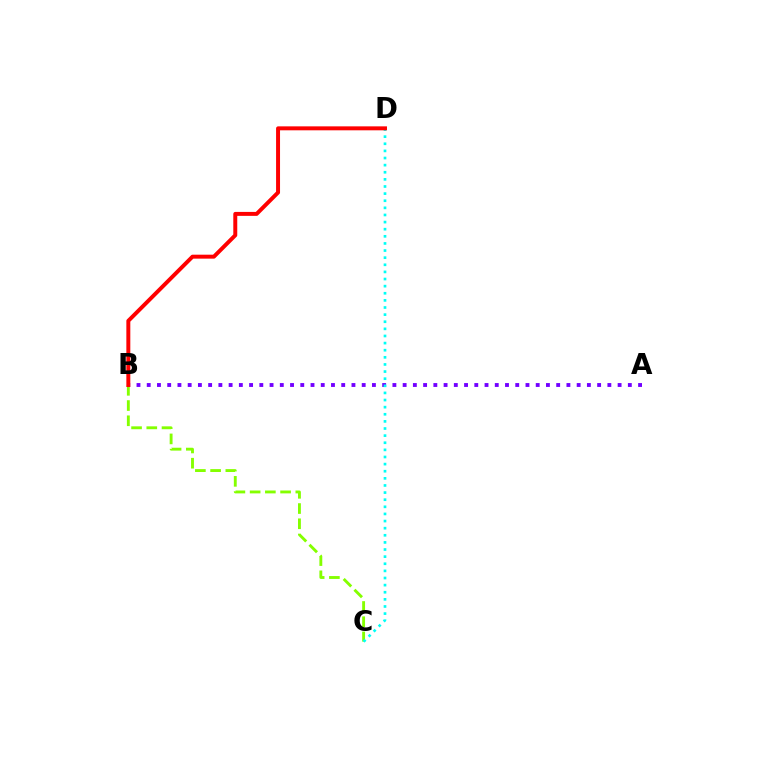{('A', 'B'): [{'color': '#7200ff', 'line_style': 'dotted', 'thickness': 2.78}], ('B', 'C'): [{'color': '#84ff00', 'line_style': 'dashed', 'thickness': 2.07}], ('C', 'D'): [{'color': '#00fff6', 'line_style': 'dotted', 'thickness': 1.93}], ('B', 'D'): [{'color': '#ff0000', 'line_style': 'solid', 'thickness': 2.85}]}